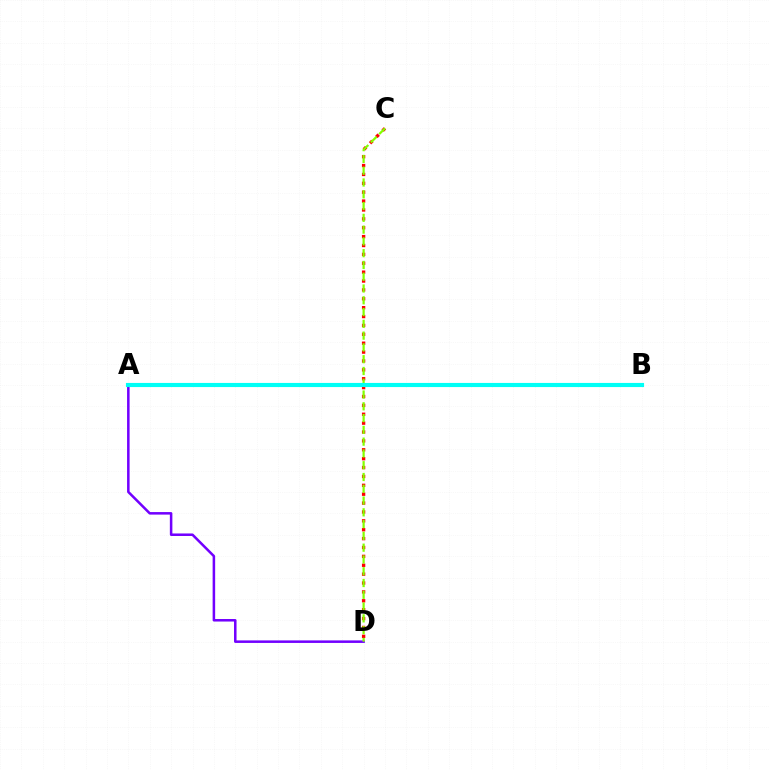{('A', 'D'): [{'color': '#7200ff', 'line_style': 'solid', 'thickness': 1.82}], ('C', 'D'): [{'color': '#ff0000', 'line_style': 'dotted', 'thickness': 2.41}, {'color': '#84ff00', 'line_style': 'dashed', 'thickness': 1.6}], ('A', 'B'): [{'color': '#00fff6', 'line_style': 'solid', 'thickness': 2.98}]}